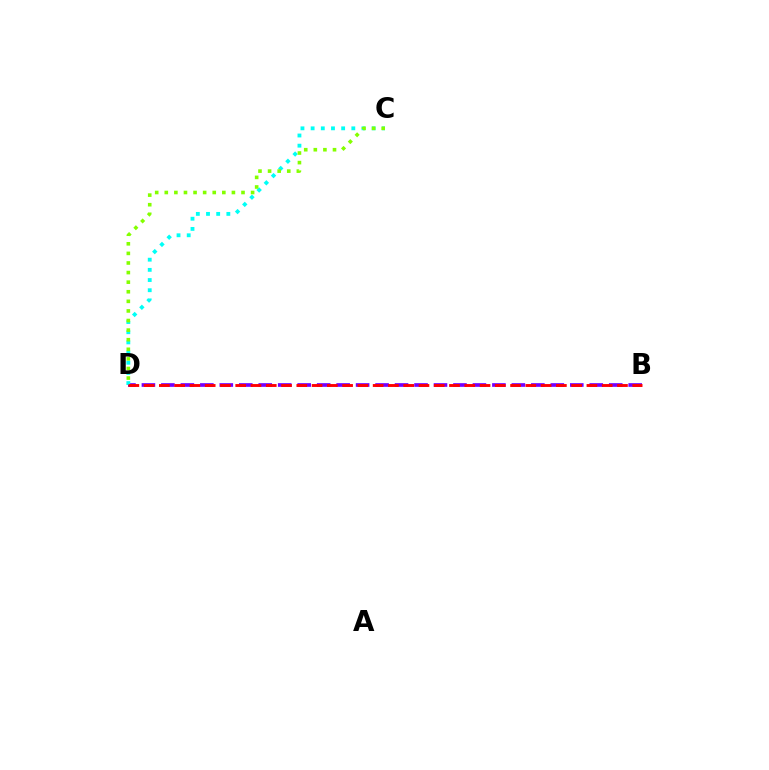{('B', 'D'): [{'color': '#7200ff', 'line_style': 'dashed', 'thickness': 2.65}, {'color': '#ff0000', 'line_style': 'dashed', 'thickness': 2.07}], ('C', 'D'): [{'color': '#00fff6', 'line_style': 'dotted', 'thickness': 2.76}, {'color': '#84ff00', 'line_style': 'dotted', 'thickness': 2.61}]}